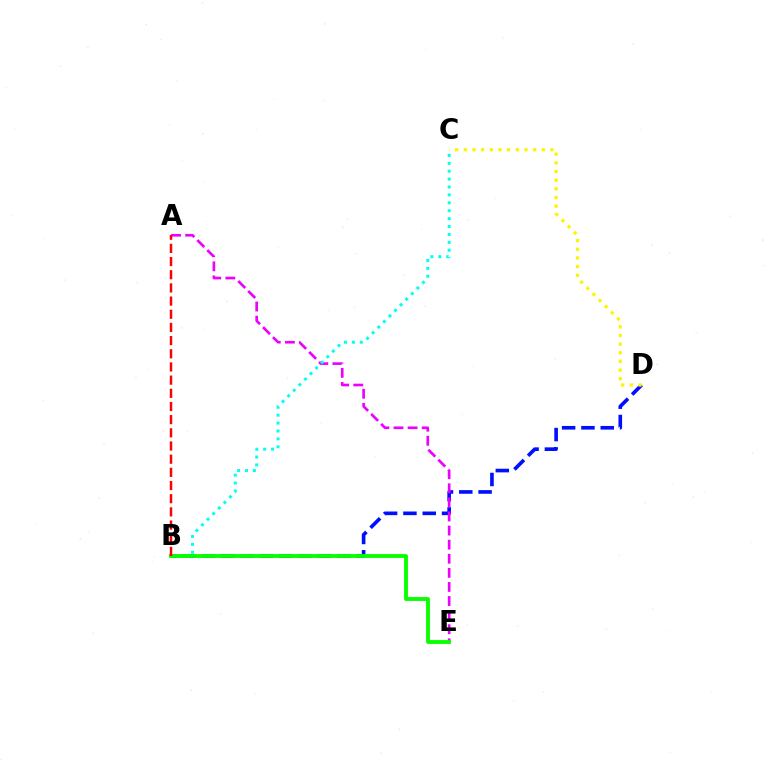{('B', 'D'): [{'color': '#0010ff', 'line_style': 'dashed', 'thickness': 2.62}], ('A', 'E'): [{'color': '#ee00ff', 'line_style': 'dashed', 'thickness': 1.91}], ('B', 'C'): [{'color': '#00fff6', 'line_style': 'dotted', 'thickness': 2.15}], ('C', 'D'): [{'color': '#fcf500', 'line_style': 'dotted', 'thickness': 2.35}], ('B', 'E'): [{'color': '#08ff00', 'line_style': 'solid', 'thickness': 2.77}], ('A', 'B'): [{'color': '#ff0000', 'line_style': 'dashed', 'thickness': 1.79}]}